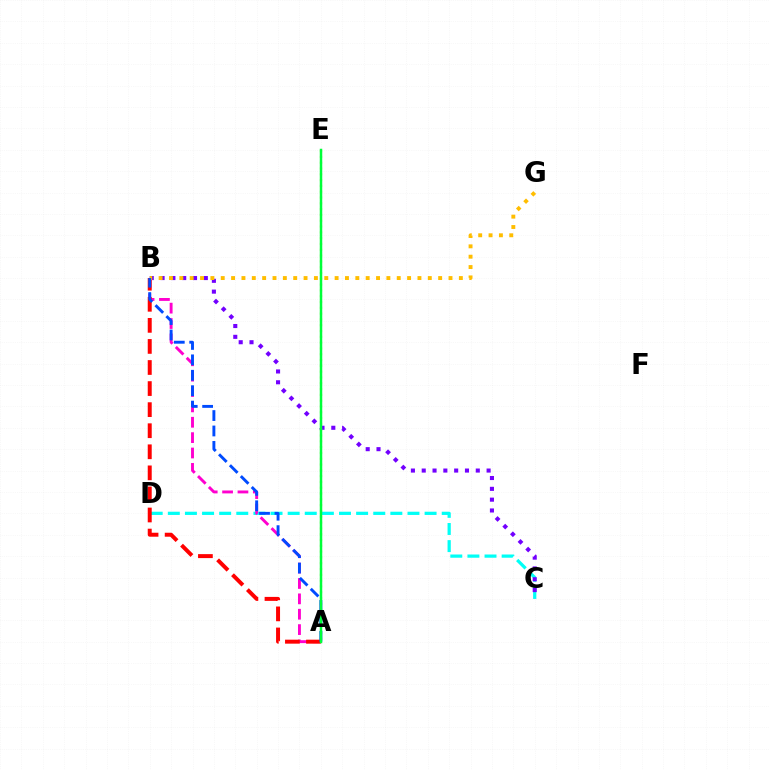{('C', 'D'): [{'color': '#00fff6', 'line_style': 'dashed', 'thickness': 2.33}], ('B', 'C'): [{'color': '#7200ff', 'line_style': 'dotted', 'thickness': 2.94}], ('A', 'B'): [{'color': '#ff00cf', 'line_style': 'dashed', 'thickness': 2.09}, {'color': '#ff0000', 'line_style': 'dashed', 'thickness': 2.86}, {'color': '#004bff', 'line_style': 'dashed', 'thickness': 2.09}], ('A', 'E'): [{'color': '#84ff00', 'line_style': 'dotted', 'thickness': 1.58}, {'color': '#00ff39', 'line_style': 'solid', 'thickness': 1.79}], ('B', 'G'): [{'color': '#ffbd00', 'line_style': 'dotted', 'thickness': 2.81}]}